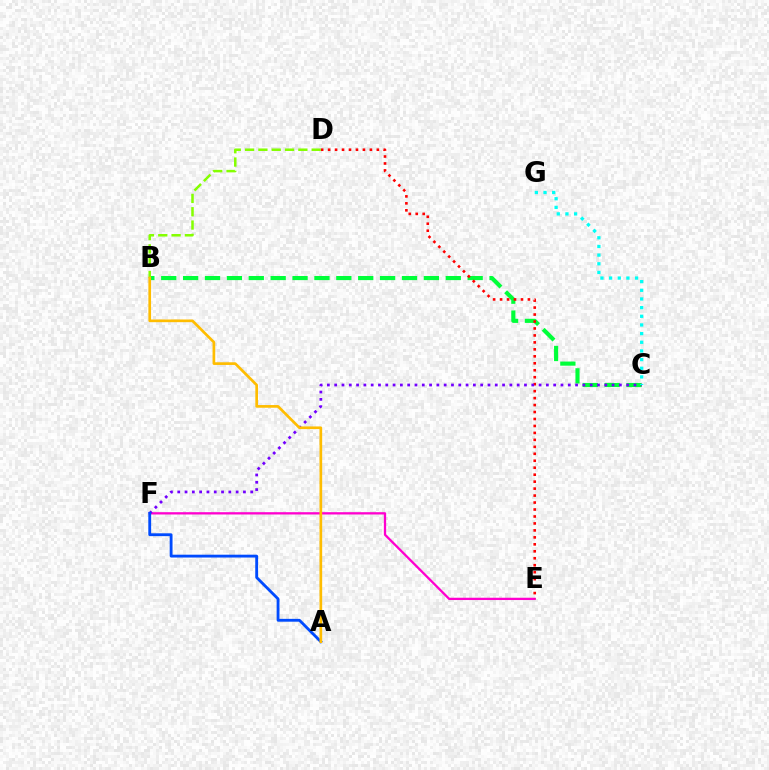{('E', 'F'): [{'color': '#ff00cf', 'line_style': 'solid', 'thickness': 1.65}], ('B', 'C'): [{'color': '#00ff39', 'line_style': 'dashed', 'thickness': 2.97}], ('D', 'E'): [{'color': '#ff0000', 'line_style': 'dotted', 'thickness': 1.89}], ('C', 'F'): [{'color': '#7200ff', 'line_style': 'dotted', 'thickness': 1.98}], ('B', 'D'): [{'color': '#84ff00', 'line_style': 'dashed', 'thickness': 1.81}], ('A', 'F'): [{'color': '#004bff', 'line_style': 'solid', 'thickness': 2.04}], ('A', 'B'): [{'color': '#ffbd00', 'line_style': 'solid', 'thickness': 1.93}], ('C', 'G'): [{'color': '#00fff6', 'line_style': 'dotted', 'thickness': 2.35}]}